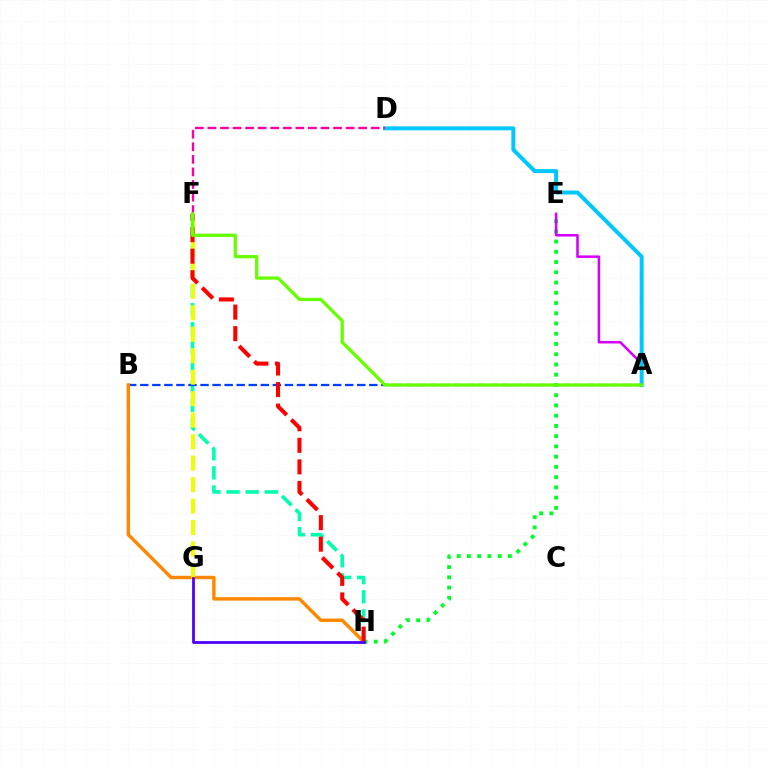{('E', 'H'): [{'color': '#00ff27', 'line_style': 'dotted', 'thickness': 2.78}], ('A', 'E'): [{'color': '#d600ff', 'line_style': 'solid', 'thickness': 1.83}], ('F', 'H'): [{'color': '#00ffaf', 'line_style': 'dashed', 'thickness': 2.6}, {'color': '#ff0000', 'line_style': 'dashed', 'thickness': 2.93}], ('A', 'B'): [{'color': '#003fff', 'line_style': 'dashed', 'thickness': 1.64}], ('B', 'H'): [{'color': '#ff8800', 'line_style': 'solid', 'thickness': 2.47}], ('A', 'D'): [{'color': '#00c7ff', 'line_style': 'solid', 'thickness': 2.86}], ('F', 'G'): [{'color': '#eeff00', 'line_style': 'dashed', 'thickness': 2.92}], ('D', 'F'): [{'color': '#ff00a0', 'line_style': 'dashed', 'thickness': 1.71}], ('A', 'F'): [{'color': '#66ff00', 'line_style': 'solid', 'thickness': 2.35}], ('G', 'H'): [{'color': '#4f00ff', 'line_style': 'solid', 'thickness': 2.01}]}